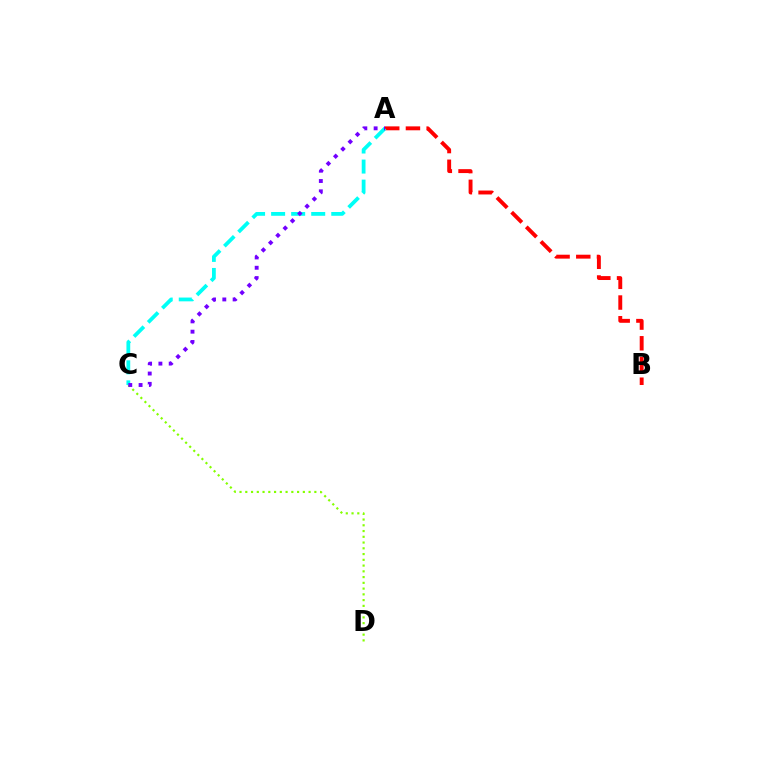{('A', 'B'): [{'color': '#ff0000', 'line_style': 'dashed', 'thickness': 2.81}], ('C', 'D'): [{'color': '#84ff00', 'line_style': 'dotted', 'thickness': 1.56}], ('A', 'C'): [{'color': '#00fff6', 'line_style': 'dashed', 'thickness': 2.72}, {'color': '#7200ff', 'line_style': 'dotted', 'thickness': 2.8}]}